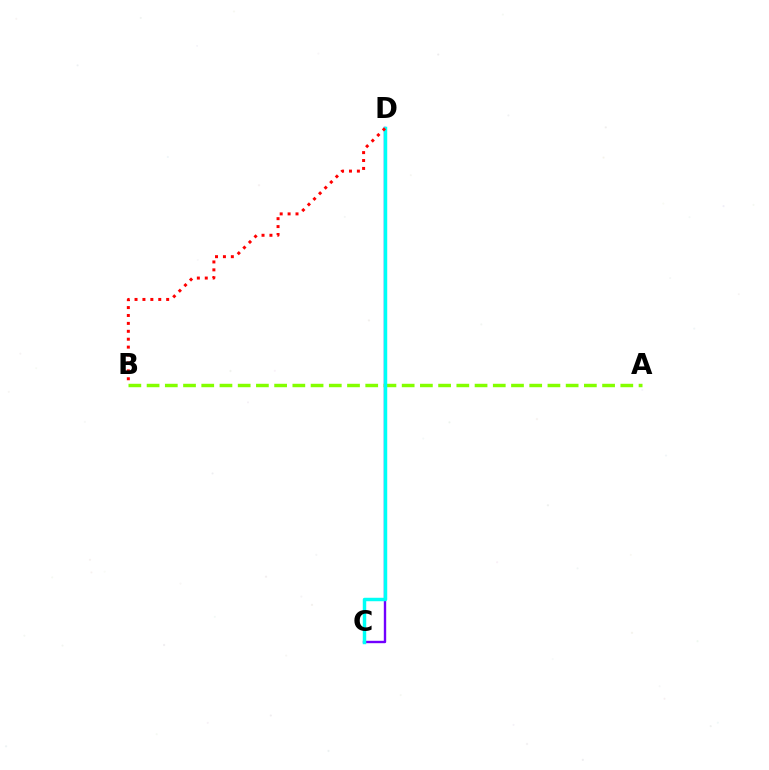{('C', 'D'): [{'color': '#7200ff', 'line_style': 'solid', 'thickness': 1.71}, {'color': '#00fff6', 'line_style': 'solid', 'thickness': 2.49}], ('A', 'B'): [{'color': '#84ff00', 'line_style': 'dashed', 'thickness': 2.48}], ('B', 'D'): [{'color': '#ff0000', 'line_style': 'dotted', 'thickness': 2.15}]}